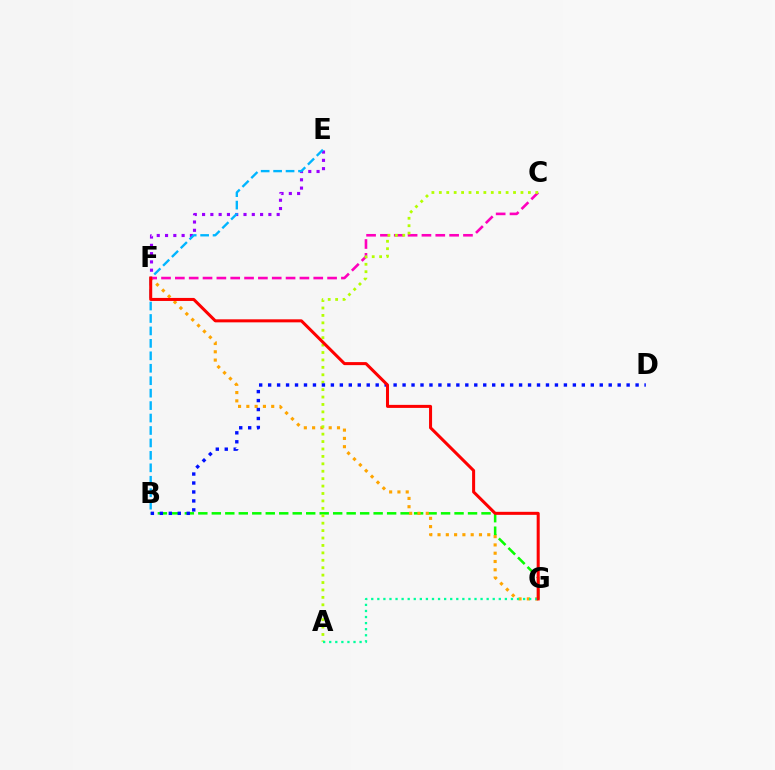{('B', 'G'): [{'color': '#08ff00', 'line_style': 'dashed', 'thickness': 1.83}], ('E', 'F'): [{'color': '#9b00ff', 'line_style': 'dotted', 'thickness': 2.25}], ('F', 'G'): [{'color': '#ffa500', 'line_style': 'dotted', 'thickness': 2.25}, {'color': '#ff0000', 'line_style': 'solid', 'thickness': 2.18}], ('B', 'E'): [{'color': '#00b5ff', 'line_style': 'dashed', 'thickness': 1.69}], ('C', 'F'): [{'color': '#ff00bd', 'line_style': 'dashed', 'thickness': 1.88}], ('A', 'C'): [{'color': '#b3ff00', 'line_style': 'dotted', 'thickness': 2.02}], ('A', 'G'): [{'color': '#00ff9d', 'line_style': 'dotted', 'thickness': 1.65}], ('B', 'D'): [{'color': '#0010ff', 'line_style': 'dotted', 'thickness': 2.44}]}